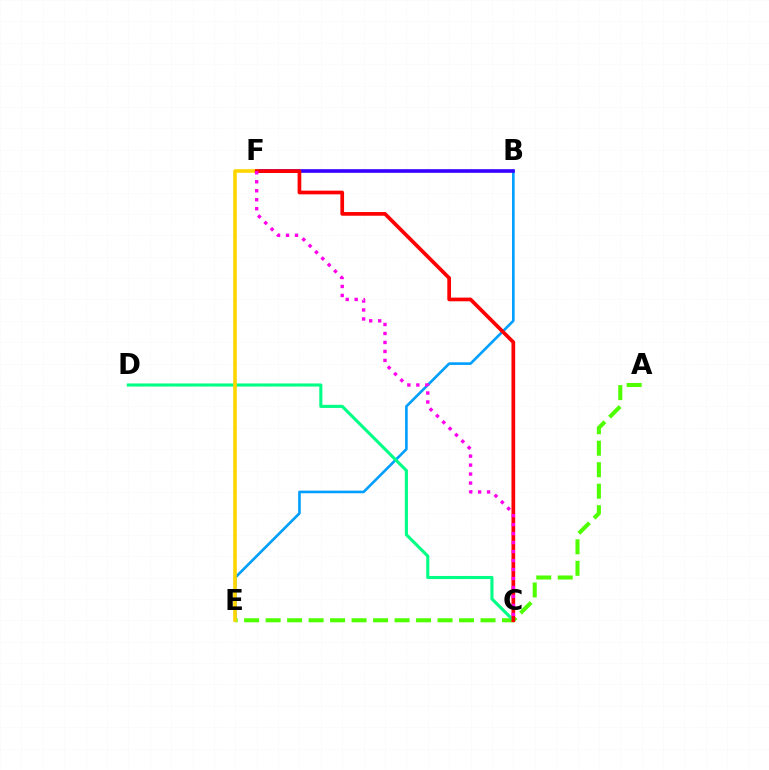{('B', 'E'): [{'color': '#009eff', 'line_style': 'solid', 'thickness': 1.89}], ('B', 'F'): [{'color': '#3700ff', 'line_style': 'solid', 'thickness': 2.62}], ('A', 'E'): [{'color': '#4fff00', 'line_style': 'dashed', 'thickness': 2.92}], ('C', 'D'): [{'color': '#00ff86', 'line_style': 'solid', 'thickness': 2.23}], ('E', 'F'): [{'color': '#ffd500', 'line_style': 'solid', 'thickness': 2.6}], ('C', 'F'): [{'color': '#ff0000', 'line_style': 'solid', 'thickness': 2.66}, {'color': '#ff00ed', 'line_style': 'dotted', 'thickness': 2.44}]}